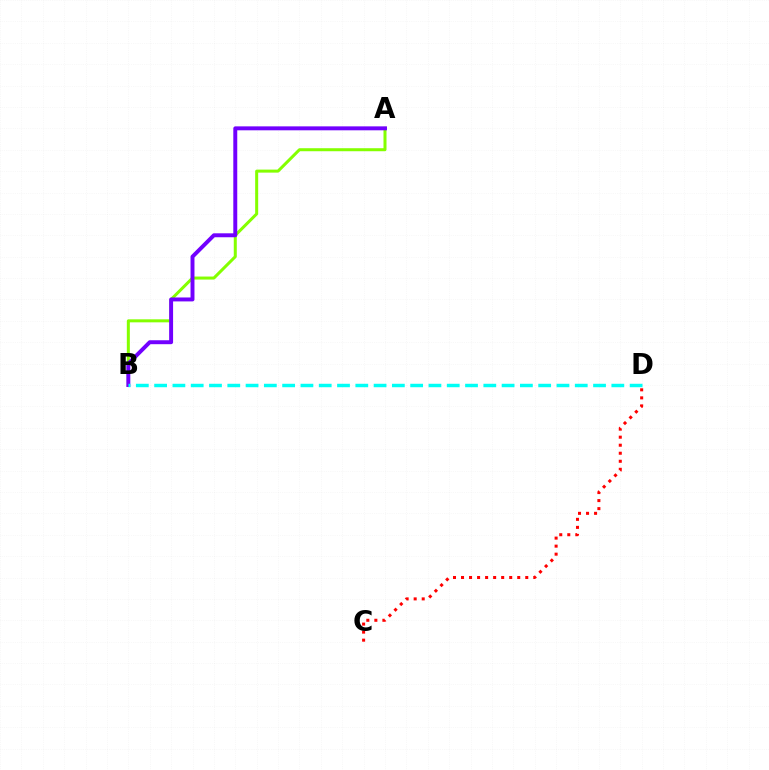{('A', 'B'): [{'color': '#84ff00', 'line_style': 'solid', 'thickness': 2.17}, {'color': '#7200ff', 'line_style': 'solid', 'thickness': 2.84}], ('C', 'D'): [{'color': '#ff0000', 'line_style': 'dotted', 'thickness': 2.18}], ('B', 'D'): [{'color': '#00fff6', 'line_style': 'dashed', 'thickness': 2.48}]}